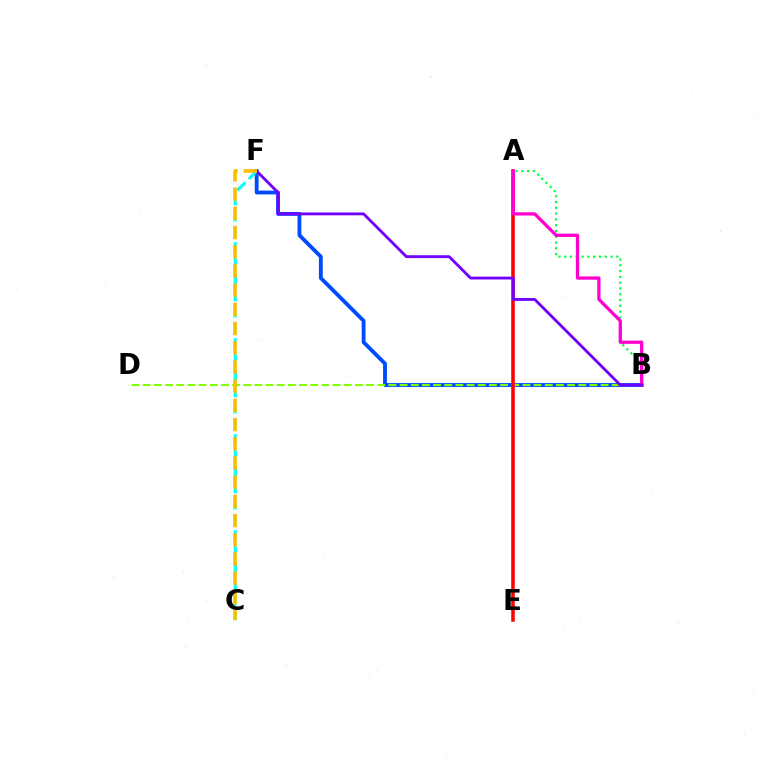{('A', 'B'): [{'color': '#00ff39', 'line_style': 'dotted', 'thickness': 1.57}, {'color': '#ff00cf', 'line_style': 'solid', 'thickness': 2.36}], ('B', 'F'): [{'color': '#004bff', 'line_style': 'solid', 'thickness': 2.77}, {'color': '#7200ff', 'line_style': 'solid', 'thickness': 2.05}], ('B', 'D'): [{'color': '#84ff00', 'line_style': 'dashed', 'thickness': 1.52}], ('A', 'E'): [{'color': '#ff0000', 'line_style': 'solid', 'thickness': 2.55}], ('C', 'F'): [{'color': '#00fff6', 'line_style': 'dashed', 'thickness': 2.17}, {'color': '#ffbd00', 'line_style': 'dashed', 'thickness': 2.61}]}